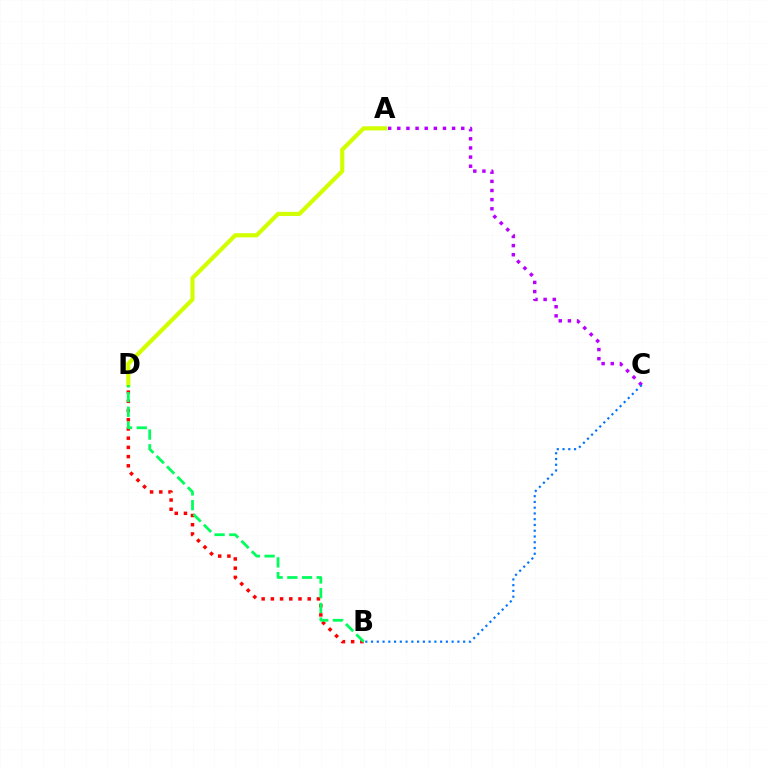{('B', 'D'): [{'color': '#ff0000', 'line_style': 'dotted', 'thickness': 2.5}, {'color': '#00ff5c', 'line_style': 'dashed', 'thickness': 2.0}], ('A', 'D'): [{'color': '#d1ff00', 'line_style': 'solid', 'thickness': 2.99}], ('A', 'C'): [{'color': '#b900ff', 'line_style': 'dotted', 'thickness': 2.48}], ('B', 'C'): [{'color': '#0074ff', 'line_style': 'dotted', 'thickness': 1.56}]}